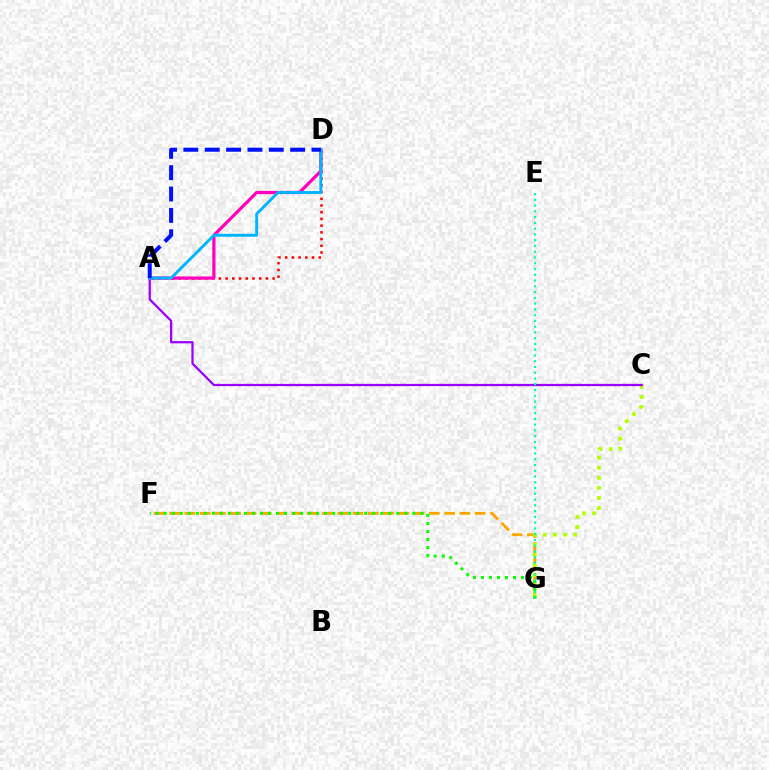{('F', 'G'): [{'color': '#ffa500', 'line_style': 'dashed', 'thickness': 2.08}, {'color': '#08ff00', 'line_style': 'dotted', 'thickness': 2.18}], ('C', 'G'): [{'color': '#b3ff00', 'line_style': 'dotted', 'thickness': 2.74}], ('A', 'C'): [{'color': '#9b00ff', 'line_style': 'solid', 'thickness': 1.62}], ('E', 'G'): [{'color': '#00ff9d', 'line_style': 'dotted', 'thickness': 1.57}], ('A', 'D'): [{'color': '#ff0000', 'line_style': 'dotted', 'thickness': 1.82}, {'color': '#ff00bd', 'line_style': 'solid', 'thickness': 2.31}, {'color': '#00b5ff', 'line_style': 'solid', 'thickness': 2.09}, {'color': '#0010ff', 'line_style': 'dashed', 'thickness': 2.9}]}